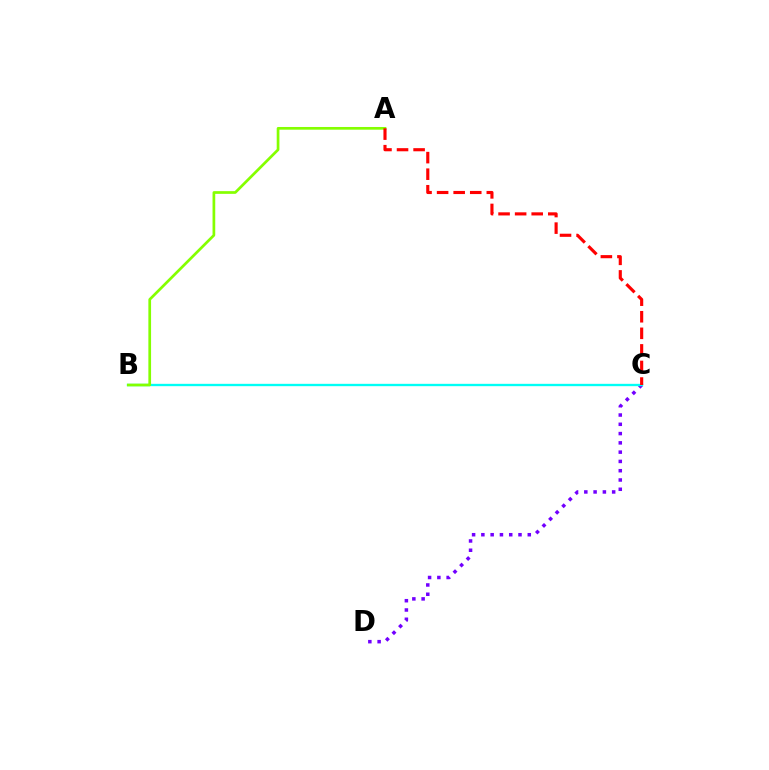{('C', 'D'): [{'color': '#7200ff', 'line_style': 'dotted', 'thickness': 2.52}], ('B', 'C'): [{'color': '#00fff6', 'line_style': 'solid', 'thickness': 1.69}], ('A', 'B'): [{'color': '#84ff00', 'line_style': 'solid', 'thickness': 1.95}], ('A', 'C'): [{'color': '#ff0000', 'line_style': 'dashed', 'thickness': 2.25}]}